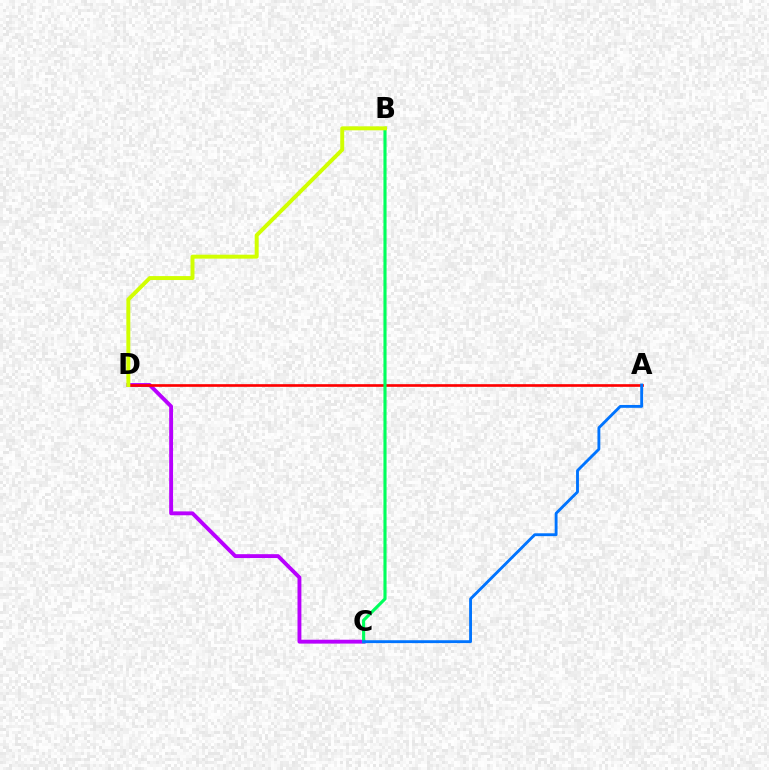{('C', 'D'): [{'color': '#b900ff', 'line_style': 'solid', 'thickness': 2.79}], ('A', 'D'): [{'color': '#ff0000', 'line_style': 'solid', 'thickness': 1.92}], ('B', 'C'): [{'color': '#00ff5c', 'line_style': 'solid', 'thickness': 2.25}], ('B', 'D'): [{'color': '#d1ff00', 'line_style': 'solid', 'thickness': 2.84}], ('A', 'C'): [{'color': '#0074ff', 'line_style': 'solid', 'thickness': 2.06}]}